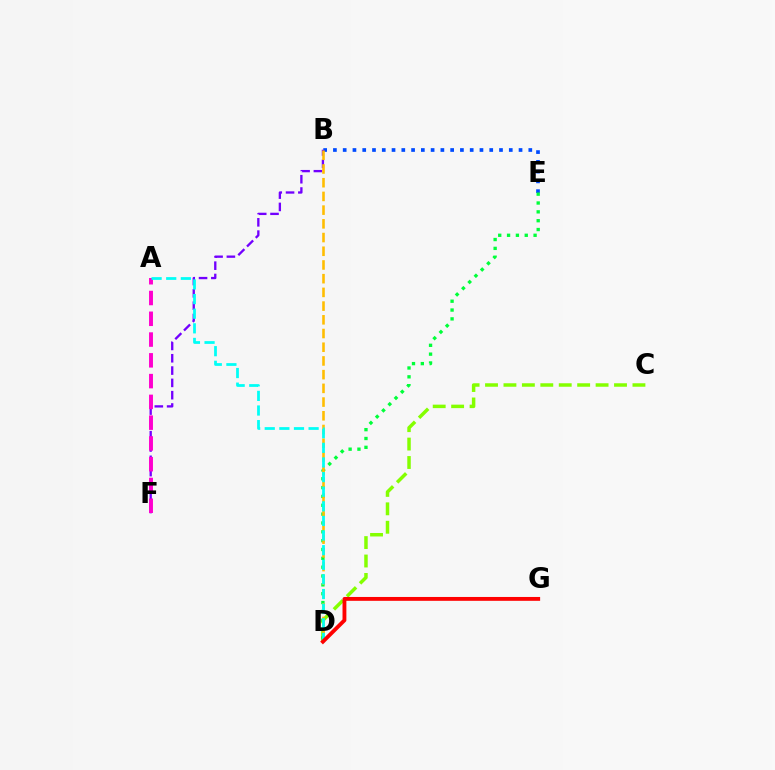{('C', 'D'): [{'color': '#84ff00', 'line_style': 'dashed', 'thickness': 2.5}], ('B', 'E'): [{'color': '#004bff', 'line_style': 'dotted', 'thickness': 2.65}], ('B', 'F'): [{'color': '#7200ff', 'line_style': 'dashed', 'thickness': 1.67}], ('A', 'F'): [{'color': '#ff00cf', 'line_style': 'dashed', 'thickness': 2.82}], ('D', 'E'): [{'color': '#00ff39', 'line_style': 'dotted', 'thickness': 2.4}], ('B', 'D'): [{'color': '#ffbd00', 'line_style': 'dashed', 'thickness': 1.86}], ('A', 'D'): [{'color': '#00fff6', 'line_style': 'dashed', 'thickness': 1.99}], ('D', 'G'): [{'color': '#ff0000', 'line_style': 'solid', 'thickness': 2.77}]}